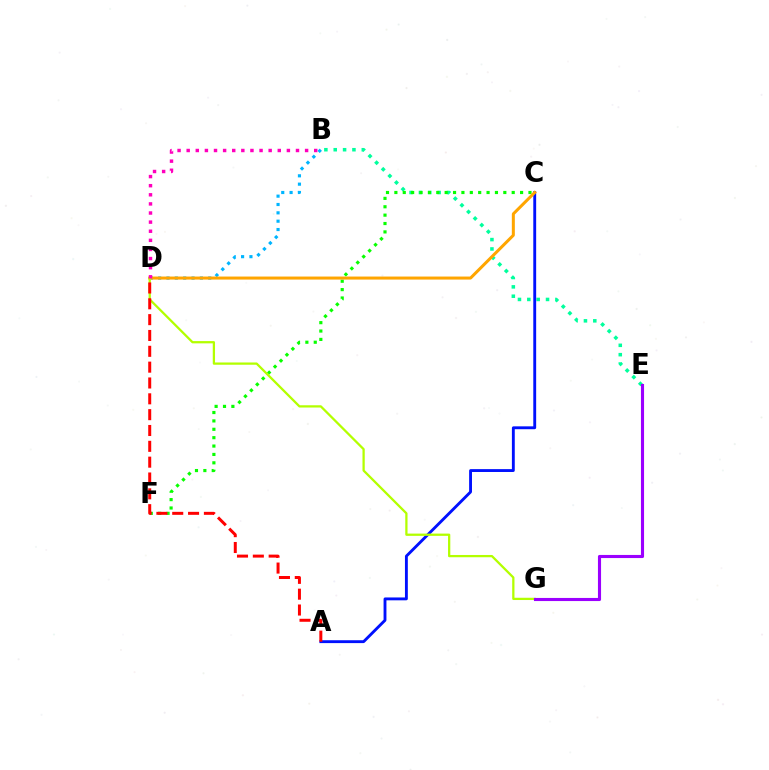{('B', 'D'): [{'color': '#00b5ff', 'line_style': 'dotted', 'thickness': 2.27}, {'color': '#ff00bd', 'line_style': 'dotted', 'thickness': 2.47}], ('B', 'E'): [{'color': '#00ff9d', 'line_style': 'dotted', 'thickness': 2.54}], ('C', 'F'): [{'color': '#08ff00', 'line_style': 'dotted', 'thickness': 2.28}], ('A', 'C'): [{'color': '#0010ff', 'line_style': 'solid', 'thickness': 2.07}], ('C', 'D'): [{'color': '#ffa500', 'line_style': 'solid', 'thickness': 2.17}], ('D', 'G'): [{'color': '#b3ff00', 'line_style': 'solid', 'thickness': 1.63}], ('E', 'G'): [{'color': '#9b00ff', 'line_style': 'solid', 'thickness': 2.24}], ('A', 'D'): [{'color': '#ff0000', 'line_style': 'dashed', 'thickness': 2.15}]}